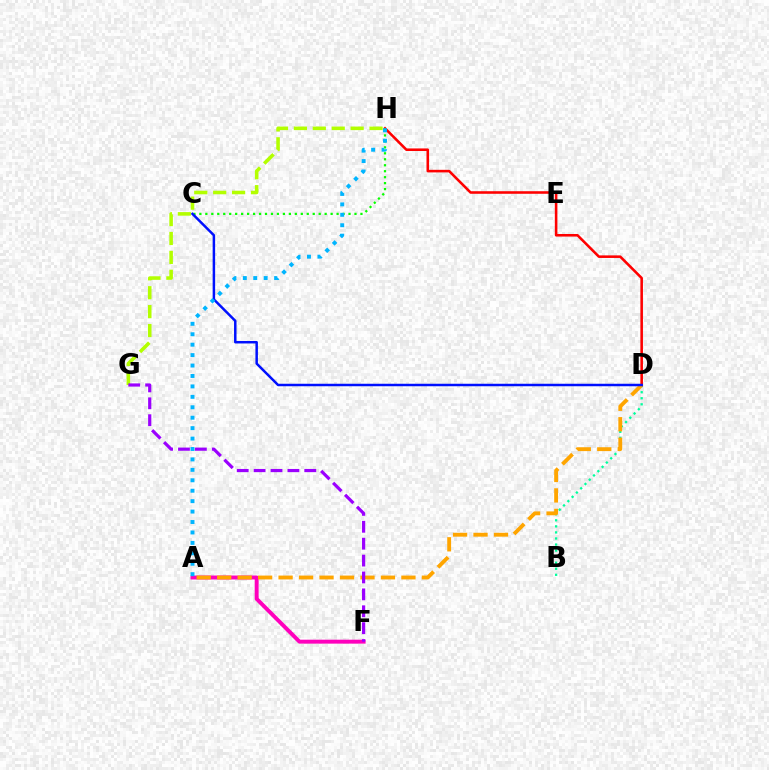{('A', 'F'): [{'color': '#ff00bd', 'line_style': 'solid', 'thickness': 2.84}], ('B', 'D'): [{'color': '#00ff9d', 'line_style': 'dotted', 'thickness': 1.65}], ('D', 'H'): [{'color': '#ff0000', 'line_style': 'solid', 'thickness': 1.85}], ('C', 'H'): [{'color': '#08ff00', 'line_style': 'dotted', 'thickness': 1.62}], ('A', 'D'): [{'color': '#ffa500', 'line_style': 'dashed', 'thickness': 2.78}], ('G', 'H'): [{'color': '#b3ff00', 'line_style': 'dashed', 'thickness': 2.57}], ('C', 'D'): [{'color': '#0010ff', 'line_style': 'solid', 'thickness': 1.79}], ('A', 'H'): [{'color': '#00b5ff', 'line_style': 'dotted', 'thickness': 2.83}], ('F', 'G'): [{'color': '#9b00ff', 'line_style': 'dashed', 'thickness': 2.3}]}